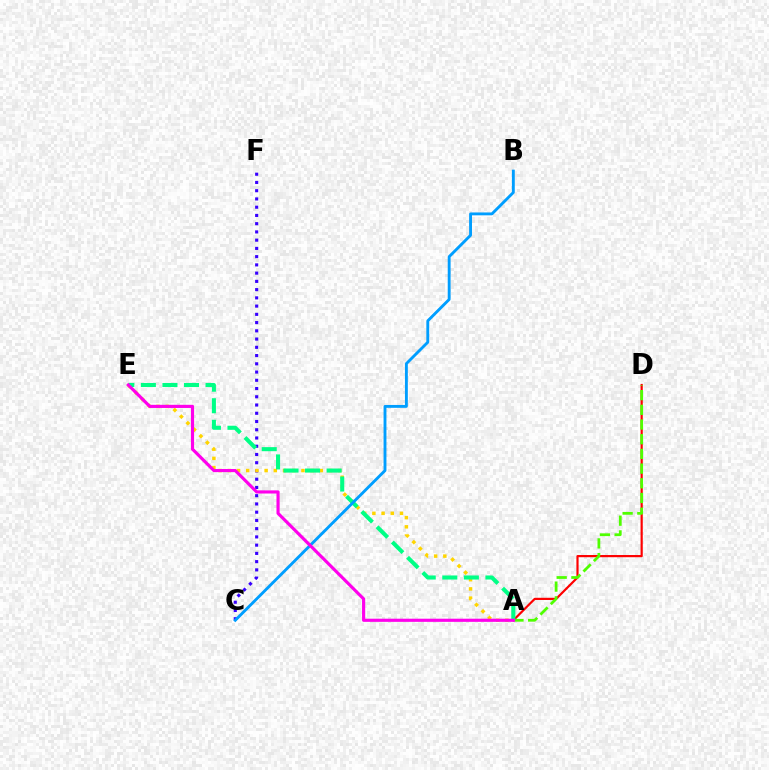{('A', 'D'): [{'color': '#ff0000', 'line_style': 'solid', 'thickness': 1.58}, {'color': '#4fff00', 'line_style': 'dashed', 'thickness': 2.0}], ('C', 'F'): [{'color': '#3700ff', 'line_style': 'dotted', 'thickness': 2.24}], ('A', 'E'): [{'color': '#ffd500', 'line_style': 'dotted', 'thickness': 2.5}, {'color': '#00ff86', 'line_style': 'dashed', 'thickness': 2.93}, {'color': '#ff00ed', 'line_style': 'solid', 'thickness': 2.27}], ('B', 'C'): [{'color': '#009eff', 'line_style': 'solid', 'thickness': 2.07}]}